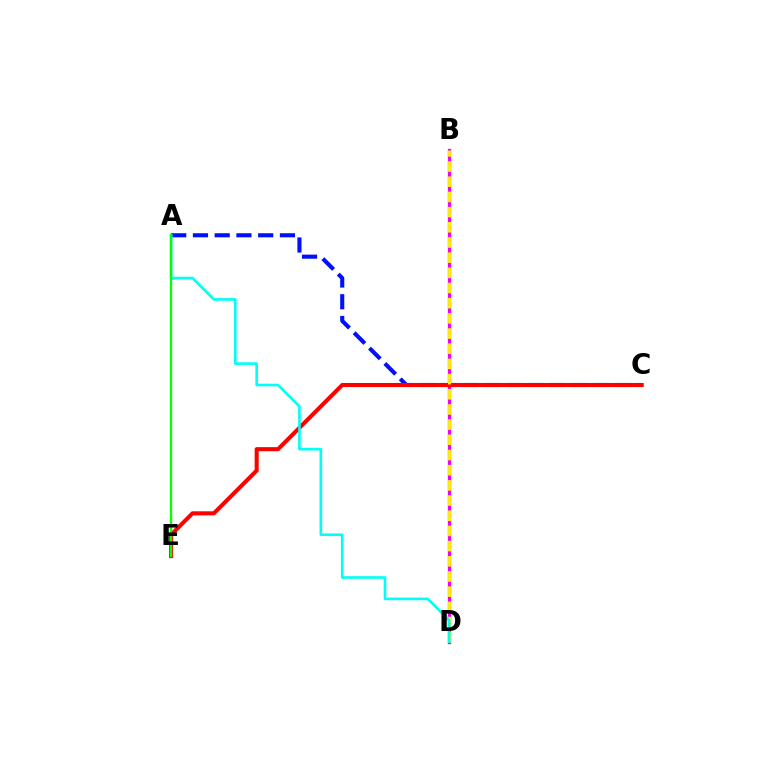{('B', 'D'): [{'color': '#ee00ff', 'line_style': 'solid', 'thickness': 2.37}, {'color': '#fcf500', 'line_style': 'dashed', 'thickness': 2.06}], ('A', 'C'): [{'color': '#0010ff', 'line_style': 'dashed', 'thickness': 2.95}], ('C', 'E'): [{'color': '#ff0000', 'line_style': 'solid', 'thickness': 2.92}], ('A', 'D'): [{'color': '#00fff6', 'line_style': 'solid', 'thickness': 1.89}], ('A', 'E'): [{'color': '#08ff00', 'line_style': 'solid', 'thickness': 1.69}]}